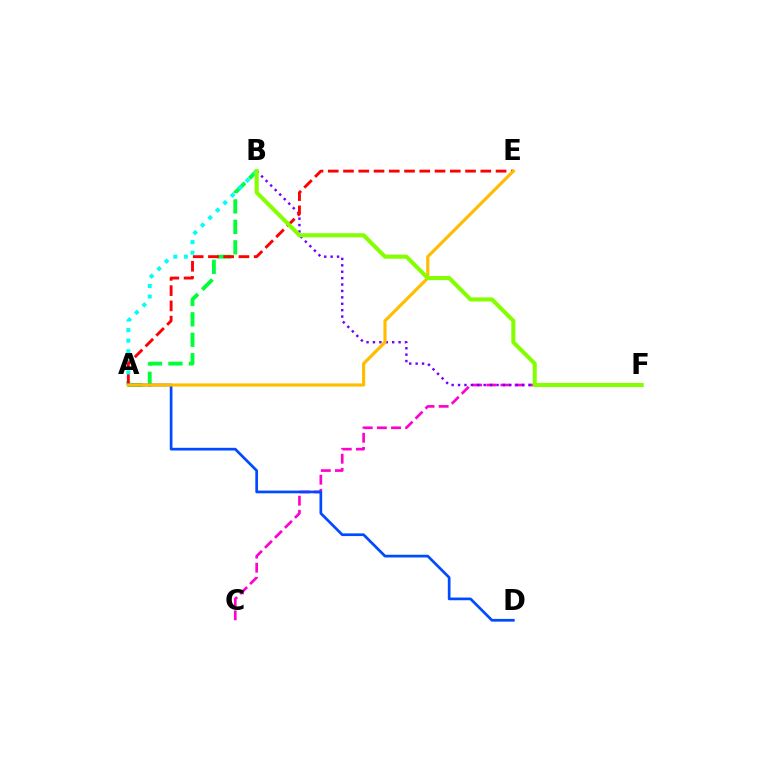{('A', 'B'): [{'color': '#00ff39', 'line_style': 'dashed', 'thickness': 2.78}, {'color': '#00fff6', 'line_style': 'dotted', 'thickness': 2.88}], ('C', 'F'): [{'color': '#ff00cf', 'line_style': 'dashed', 'thickness': 1.92}], ('B', 'F'): [{'color': '#7200ff', 'line_style': 'dotted', 'thickness': 1.74}, {'color': '#84ff00', 'line_style': 'solid', 'thickness': 2.93}], ('A', 'E'): [{'color': '#ff0000', 'line_style': 'dashed', 'thickness': 2.07}, {'color': '#ffbd00', 'line_style': 'solid', 'thickness': 2.28}], ('A', 'D'): [{'color': '#004bff', 'line_style': 'solid', 'thickness': 1.95}]}